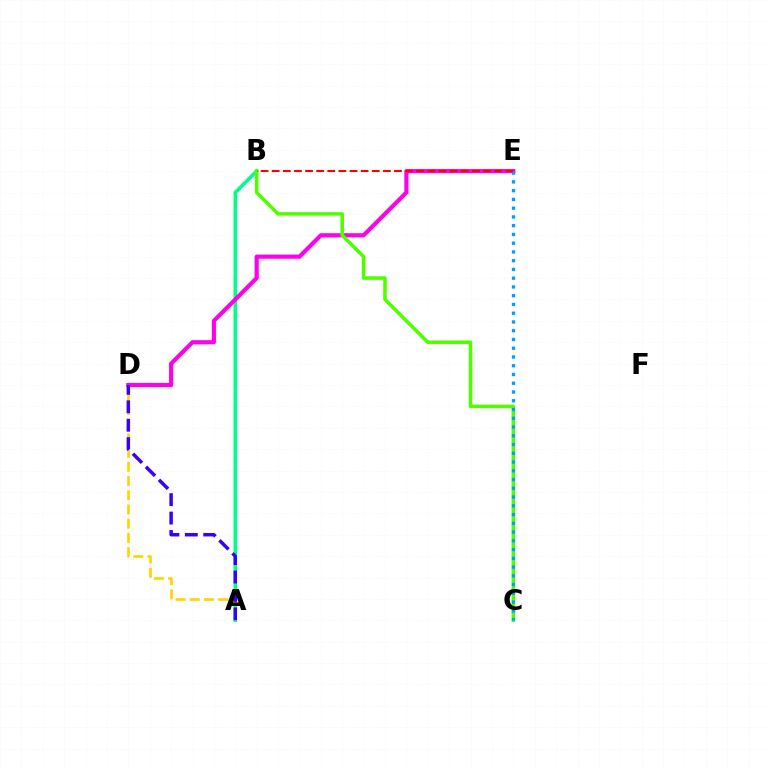{('A', 'B'): [{'color': '#00ff86', 'line_style': 'solid', 'thickness': 2.57}], ('D', 'E'): [{'color': '#ff00ed', 'line_style': 'solid', 'thickness': 2.98}], ('A', 'D'): [{'color': '#ffd500', 'line_style': 'dashed', 'thickness': 1.93}, {'color': '#3700ff', 'line_style': 'dashed', 'thickness': 2.5}], ('B', 'C'): [{'color': '#4fff00', 'line_style': 'solid', 'thickness': 2.55}], ('C', 'E'): [{'color': '#009eff', 'line_style': 'dotted', 'thickness': 2.38}], ('B', 'E'): [{'color': '#ff0000', 'line_style': 'dashed', 'thickness': 1.51}]}